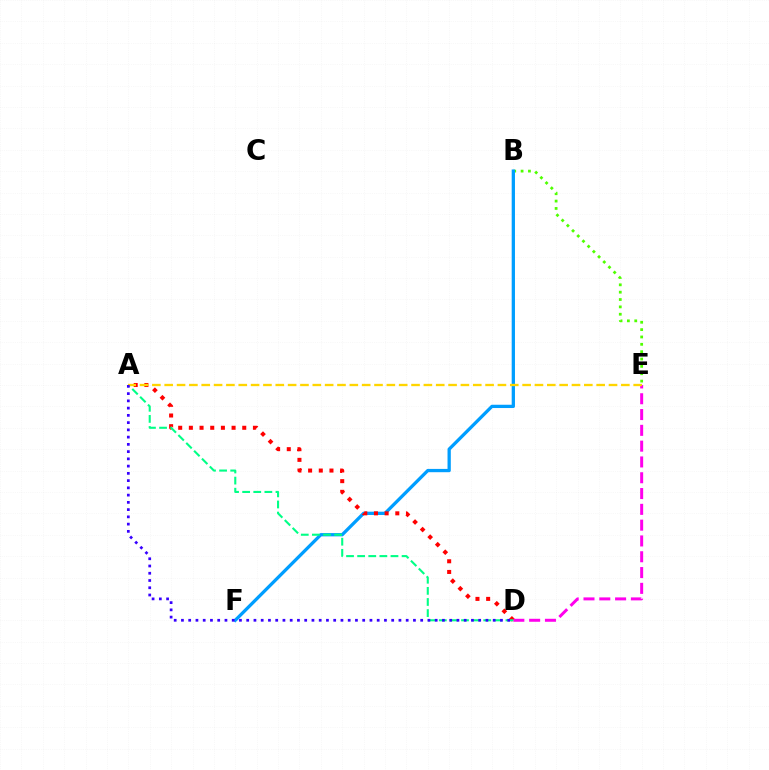{('B', 'E'): [{'color': '#4fff00', 'line_style': 'dotted', 'thickness': 2.0}], ('B', 'F'): [{'color': '#009eff', 'line_style': 'solid', 'thickness': 2.36}], ('A', 'D'): [{'color': '#ff0000', 'line_style': 'dotted', 'thickness': 2.9}, {'color': '#00ff86', 'line_style': 'dashed', 'thickness': 1.51}, {'color': '#3700ff', 'line_style': 'dotted', 'thickness': 1.97}], ('D', 'E'): [{'color': '#ff00ed', 'line_style': 'dashed', 'thickness': 2.15}], ('A', 'E'): [{'color': '#ffd500', 'line_style': 'dashed', 'thickness': 1.68}]}